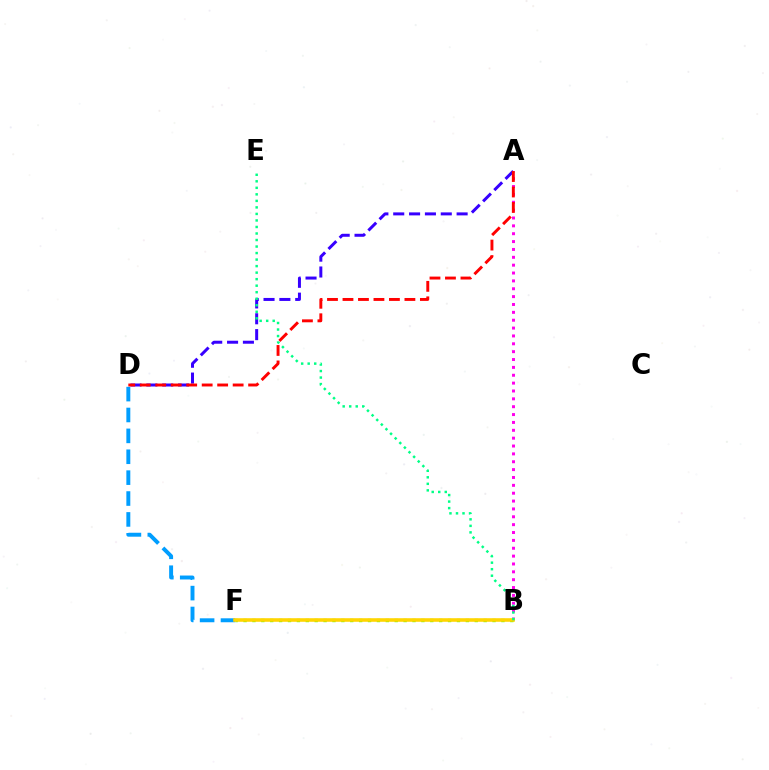{('D', 'F'): [{'color': '#009eff', 'line_style': 'dashed', 'thickness': 2.84}], ('A', 'D'): [{'color': '#3700ff', 'line_style': 'dashed', 'thickness': 2.15}, {'color': '#ff0000', 'line_style': 'dashed', 'thickness': 2.1}], ('A', 'B'): [{'color': '#ff00ed', 'line_style': 'dotted', 'thickness': 2.14}], ('B', 'F'): [{'color': '#4fff00', 'line_style': 'dotted', 'thickness': 2.42}, {'color': '#ffd500', 'line_style': 'solid', 'thickness': 2.57}], ('B', 'E'): [{'color': '#00ff86', 'line_style': 'dotted', 'thickness': 1.77}]}